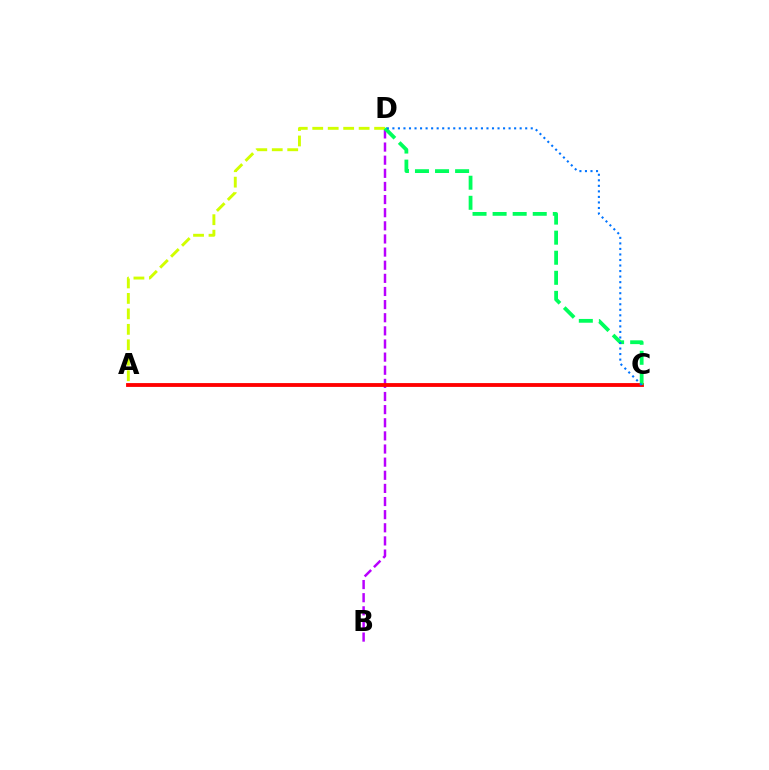{('B', 'D'): [{'color': '#b900ff', 'line_style': 'dashed', 'thickness': 1.78}], ('A', 'C'): [{'color': '#ff0000', 'line_style': 'solid', 'thickness': 2.76}], ('A', 'D'): [{'color': '#d1ff00', 'line_style': 'dashed', 'thickness': 2.1}], ('C', 'D'): [{'color': '#00ff5c', 'line_style': 'dashed', 'thickness': 2.73}, {'color': '#0074ff', 'line_style': 'dotted', 'thickness': 1.5}]}